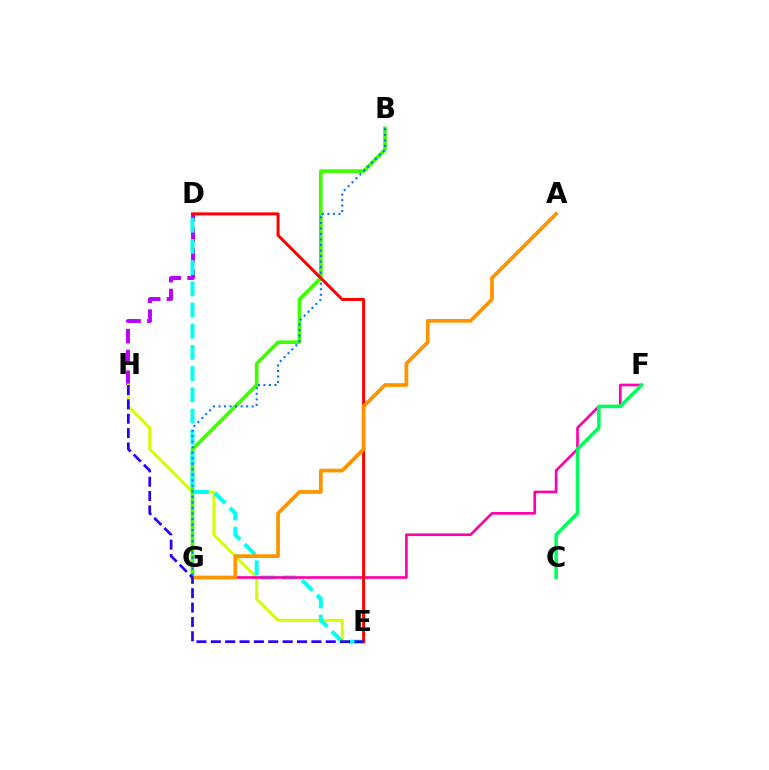{('D', 'H'): [{'color': '#b900ff', 'line_style': 'dashed', 'thickness': 2.82}], ('E', 'H'): [{'color': '#d1ff00', 'line_style': 'solid', 'thickness': 2.09}, {'color': '#2500ff', 'line_style': 'dashed', 'thickness': 1.95}], ('B', 'G'): [{'color': '#3dff00', 'line_style': 'solid', 'thickness': 2.63}, {'color': '#0074ff', 'line_style': 'dotted', 'thickness': 1.5}], ('D', 'E'): [{'color': '#00fff6', 'line_style': 'dashed', 'thickness': 2.88}, {'color': '#ff0000', 'line_style': 'solid', 'thickness': 2.17}], ('F', 'G'): [{'color': '#ff00ac', 'line_style': 'solid', 'thickness': 1.92}], ('A', 'G'): [{'color': '#ff9400', 'line_style': 'solid', 'thickness': 2.68}], ('C', 'F'): [{'color': '#00ff5c', 'line_style': 'solid', 'thickness': 2.57}]}